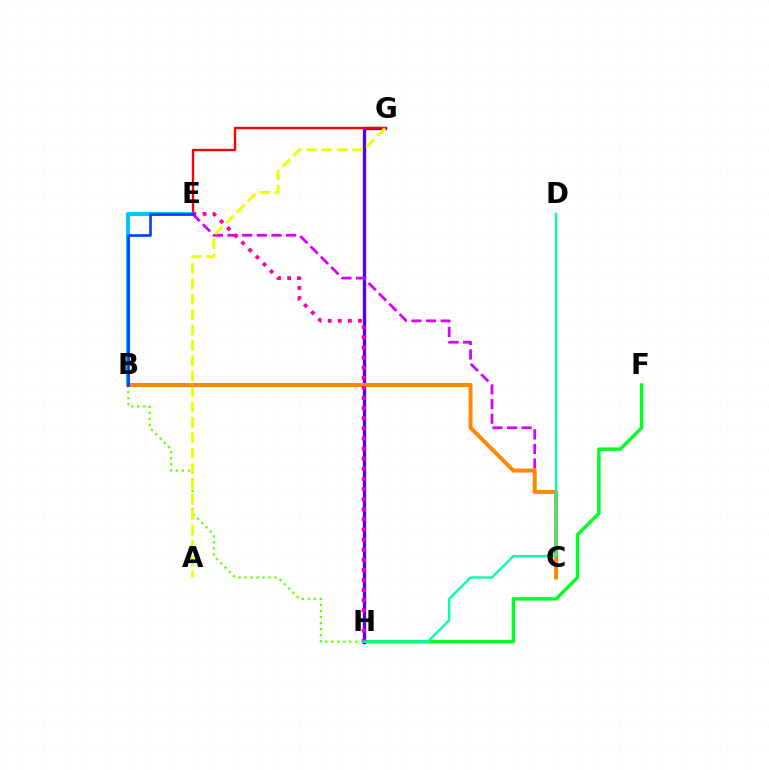{('F', 'H'): [{'color': '#00ff27', 'line_style': 'solid', 'thickness': 2.47}], ('B', 'H'): [{'color': '#66ff00', 'line_style': 'dotted', 'thickness': 1.64}], ('G', 'H'): [{'color': '#4f00ff', 'line_style': 'solid', 'thickness': 2.39}], ('C', 'E'): [{'color': '#d600ff', 'line_style': 'dashed', 'thickness': 1.99}], ('E', 'G'): [{'color': '#ff0000', 'line_style': 'solid', 'thickness': 1.7}], ('B', 'E'): [{'color': '#00c7ff', 'line_style': 'solid', 'thickness': 2.92}, {'color': '#003fff', 'line_style': 'solid', 'thickness': 1.89}], ('A', 'G'): [{'color': '#eeff00', 'line_style': 'dashed', 'thickness': 2.09}], ('B', 'C'): [{'color': '#ff8800', 'line_style': 'solid', 'thickness': 2.88}], ('E', 'H'): [{'color': '#ff00a0', 'line_style': 'dotted', 'thickness': 2.75}], ('D', 'H'): [{'color': '#00ffaf', 'line_style': 'solid', 'thickness': 1.67}]}